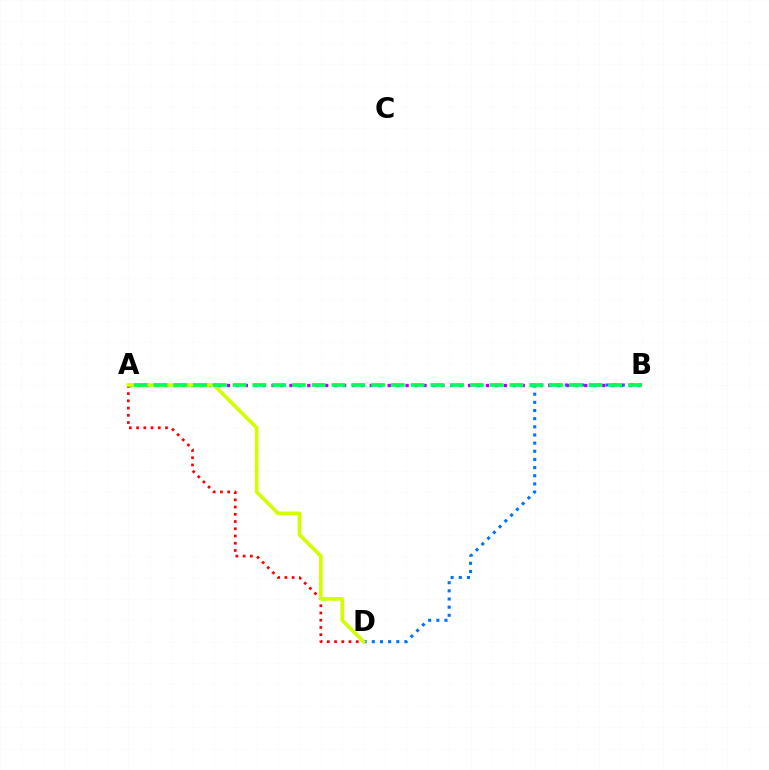{('B', 'D'): [{'color': '#0074ff', 'line_style': 'dotted', 'thickness': 2.22}], ('A', 'B'): [{'color': '#b900ff', 'line_style': 'dotted', 'thickness': 2.43}, {'color': '#00ff5c', 'line_style': 'dashed', 'thickness': 2.69}], ('A', 'D'): [{'color': '#ff0000', 'line_style': 'dotted', 'thickness': 1.97}, {'color': '#d1ff00', 'line_style': 'solid', 'thickness': 2.62}]}